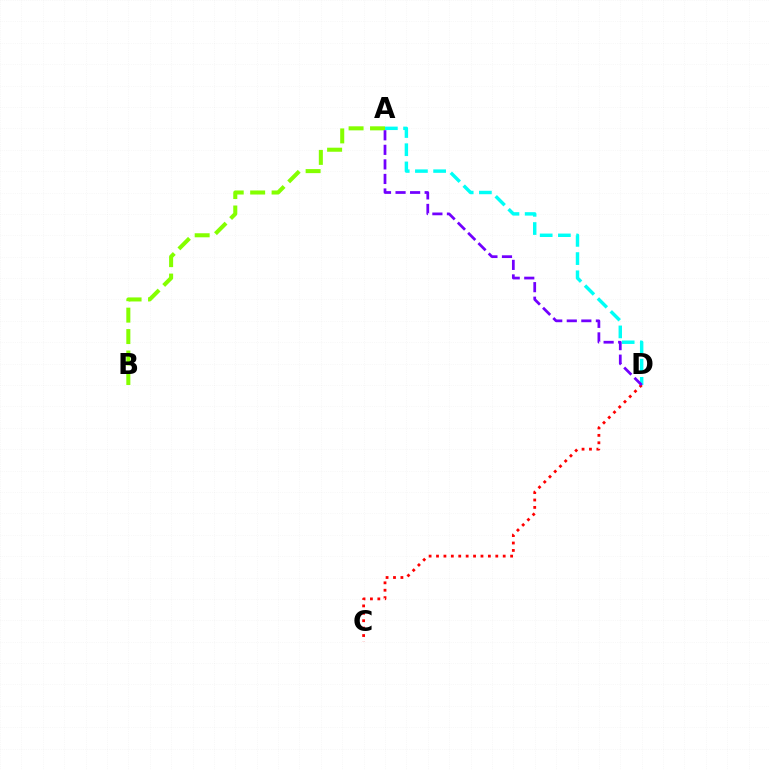{('A', 'D'): [{'color': '#00fff6', 'line_style': 'dashed', 'thickness': 2.47}, {'color': '#7200ff', 'line_style': 'dashed', 'thickness': 1.98}], ('C', 'D'): [{'color': '#ff0000', 'line_style': 'dotted', 'thickness': 2.01}], ('A', 'B'): [{'color': '#84ff00', 'line_style': 'dashed', 'thickness': 2.91}]}